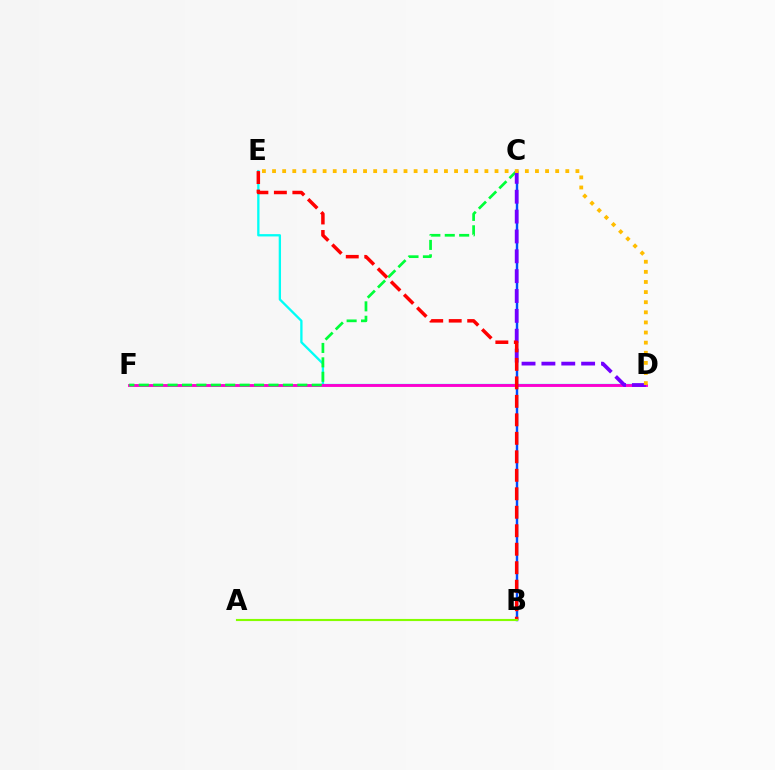{('D', 'E'): [{'color': '#00fff6', 'line_style': 'solid', 'thickness': 1.67}, {'color': '#ffbd00', 'line_style': 'dotted', 'thickness': 2.75}], ('D', 'F'): [{'color': '#ff00cf', 'line_style': 'solid', 'thickness': 2.07}], ('C', 'F'): [{'color': '#00ff39', 'line_style': 'dashed', 'thickness': 1.96}], ('B', 'C'): [{'color': '#004bff', 'line_style': 'solid', 'thickness': 1.75}], ('C', 'D'): [{'color': '#7200ff', 'line_style': 'dashed', 'thickness': 2.7}], ('B', 'E'): [{'color': '#ff0000', 'line_style': 'dashed', 'thickness': 2.51}], ('A', 'B'): [{'color': '#84ff00', 'line_style': 'solid', 'thickness': 1.54}]}